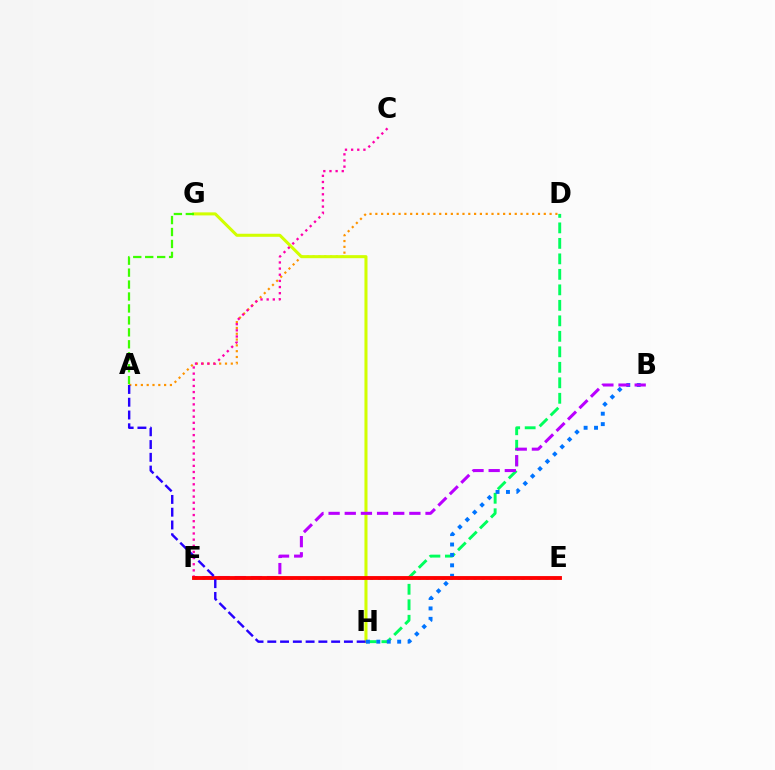{('A', 'D'): [{'color': '#ff9400', 'line_style': 'dotted', 'thickness': 1.58}], ('G', 'H'): [{'color': '#d1ff00', 'line_style': 'solid', 'thickness': 2.19}], ('D', 'H'): [{'color': '#00ff5c', 'line_style': 'dashed', 'thickness': 2.1}], ('E', 'F'): [{'color': '#00fff6', 'line_style': 'dotted', 'thickness': 2.17}, {'color': '#ff0000', 'line_style': 'solid', 'thickness': 2.78}], ('B', 'H'): [{'color': '#0074ff', 'line_style': 'dotted', 'thickness': 2.83}], ('C', 'F'): [{'color': '#ff00ac', 'line_style': 'dotted', 'thickness': 1.67}], ('B', 'F'): [{'color': '#b900ff', 'line_style': 'dashed', 'thickness': 2.19}], ('A', 'H'): [{'color': '#2500ff', 'line_style': 'dashed', 'thickness': 1.73}], ('A', 'G'): [{'color': '#3dff00', 'line_style': 'dashed', 'thickness': 1.62}]}